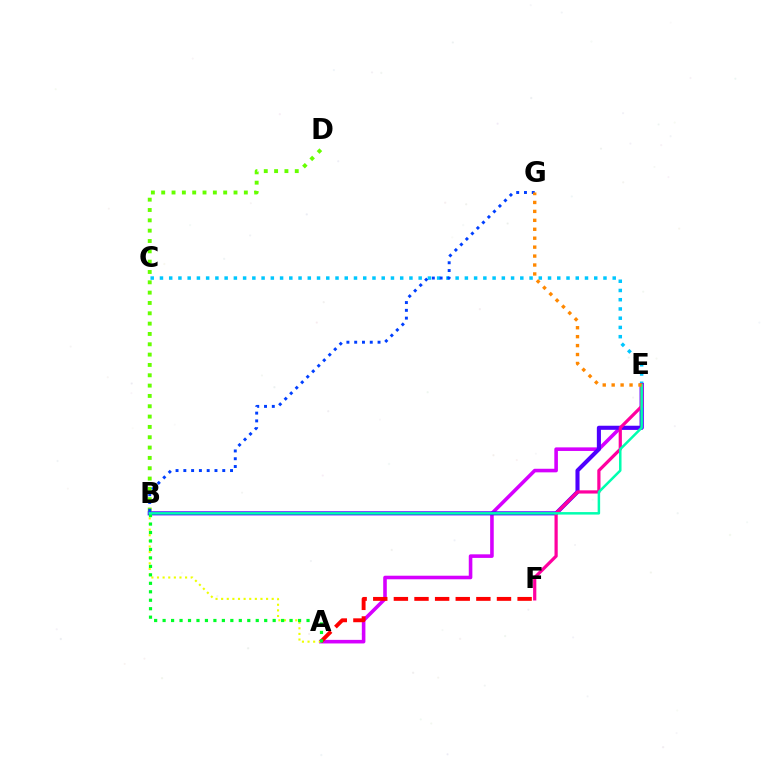{('A', 'E'): [{'color': '#d600ff', 'line_style': 'solid', 'thickness': 2.58}], ('B', 'D'): [{'color': '#66ff00', 'line_style': 'dotted', 'thickness': 2.81}], ('A', 'B'): [{'color': '#eeff00', 'line_style': 'dotted', 'thickness': 1.53}, {'color': '#00ff27', 'line_style': 'dotted', 'thickness': 2.3}], ('A', 'F'): [{'color': '#ff0000', 'line_style': 'dashed', 'thickness': 2.8}], ('C', 'E'): [{'color': '#00c7ff', 'line_style': 'dotted', 'thickness': 2.51}], ('B', 'E'): [{'color': '#4f00ff', 'line_style': 'solid', 'thickness': 2.94}, {'color': '#00ffaf', 'line_style': 'solid', 'thickness': 1.79}], ('E', 'F'): [{'color': '#ff00a0', 'line_style': 'solid', 'thickness': 2.31}], ('B', 'G'): [{'color': '#003fff', 'line_style': 'dotted', 'thickness': 2.11}], ('E', 'G'): [{'color': '#ff8800', 'line_style': 'dotted', 'thickness': 2.43}]}